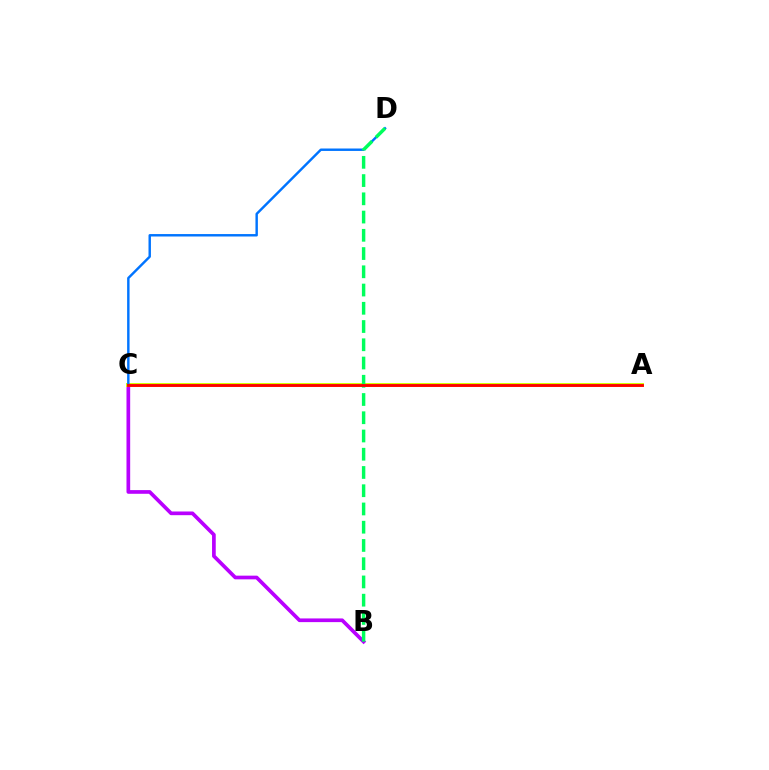{('B', 'C'): [{'color': '#b900ff', 'line_style': 'solid', 'thickness': 2.66}], ('A', 'C'): [{'color': '#d1ff00', 'line_style': 'solid', 'thickness': 2.84}, {'color': '#ff0000', 'line_style': 'solid', 'thickness': 2.05}], ('C', 'D'): [{'color': '#0074ff', 'line_style': 'solid', 'thickness': 1.75}], ('B', 'D'): [{'color': '#00ff5c', 'line_style': 'dashed', 'thickness': 2.48}]}